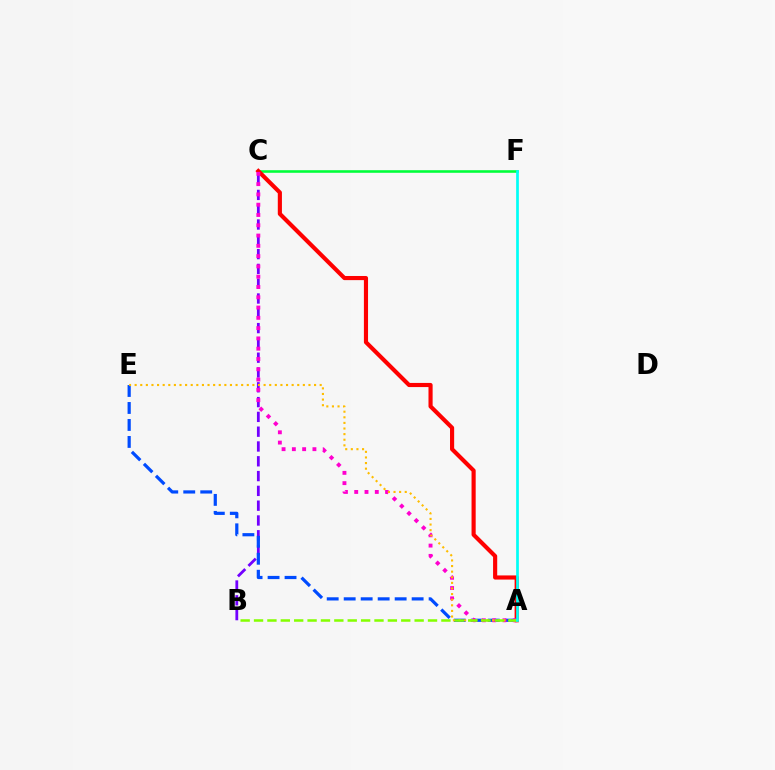{('C', 'F'): [{'color': '#00ff39', 'line_style': 'solid', 'thickness': 1.86}], ('A', 'C'): [{'color': '#ff0000', 'line_style': 'solid', 'thickness': 2.98}, {'color': '#ff00cf', 'line_style': 'dotted', 'thickness': 2.79}], ('B', 'C'): [{'color': '#7200ff', 'line_style': 'dashed', 'thickness': 2.01}], ('A', 'E'): [{'color': '#004bff', 'line_style': 'dashed', 'thickness': 2.31}, {'color': '#ffbd00', 'line_style': 'dotted', 'thickness': 1.52}], ('A', 'B'): [{'color': '#84ff00', 'line_style': 'dashed', 'thickness': 1.82}], ('A', 'F'): [{'color': '#00fff6', 'line_style': 'solid', 'thickness': 1.95}]}